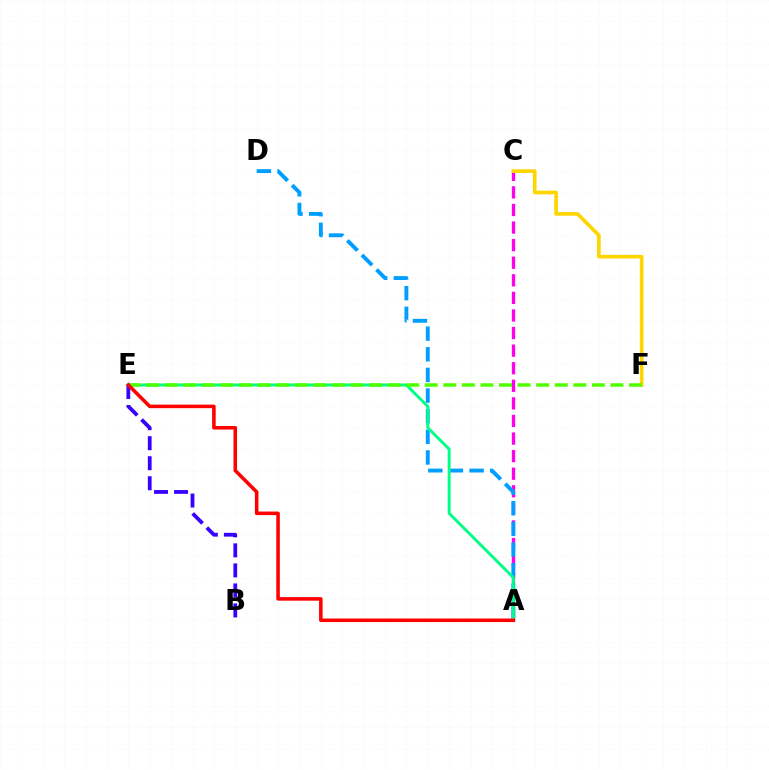{('A', 'C'): [{'color': '#ff00ed', 'line_style': 'dashed', 'thickness': 2.39}], ('C', 'F'): [{'color': '#ffd500', 'line_style': 'solid', 'thickness': 2.63}], ('A', 'D'): [{'color': '#009eff', 'line_style': 'dashed', 'thickness': 2.8}], ('B', 'E'): [{'color': '#3700ff', 'line_style': 'dashed', 'thickness': 2.72}], ('A', 'E'): [{'color': '#00ff86', 'line_style': 'solid', 'thickness': 2.12}, {'color': '#ff0000', 'line_style': 'solid', 'thickness': 2.56}], ('E', 'F'): [{'color': '#4fff00', 'line_style': 'dashed', 'thickness': 2.52}]}